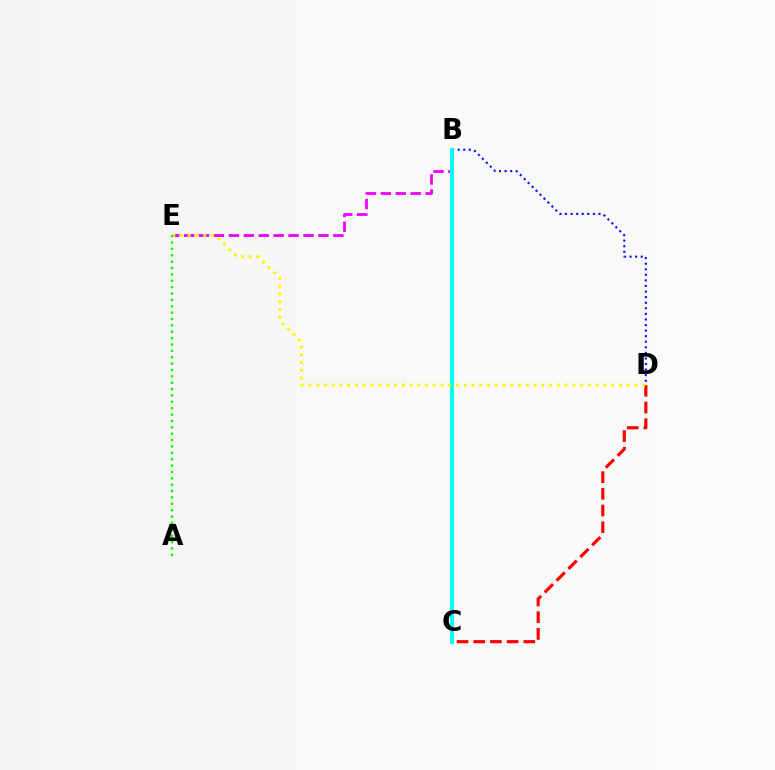{('B', 'E'): [{'color': '#ee00ff', 'line_style': 'dashed', 'thickness': 2.03}], ('B', 'D'): [{'color': '#0010ff', 'line_style': 'dotted', 'thickness': 1.51}], ('C', 'D'): [{'color': '#ff0000', 'line_style': 'dashed', 'thickness': 2.27}], ('B', 'C'): [{'color': '#00fff6', 'line_style': 'solid', 'thickness': 2.78}], ('D', 'E'): [{'color': '#fcf500', 'line_style': 'dotted', 'thickness': 2.11}], ('A', 'E'): [{'color': '#08ff00', 'line_style': 'dotted', 'thickness': 1.73}]}